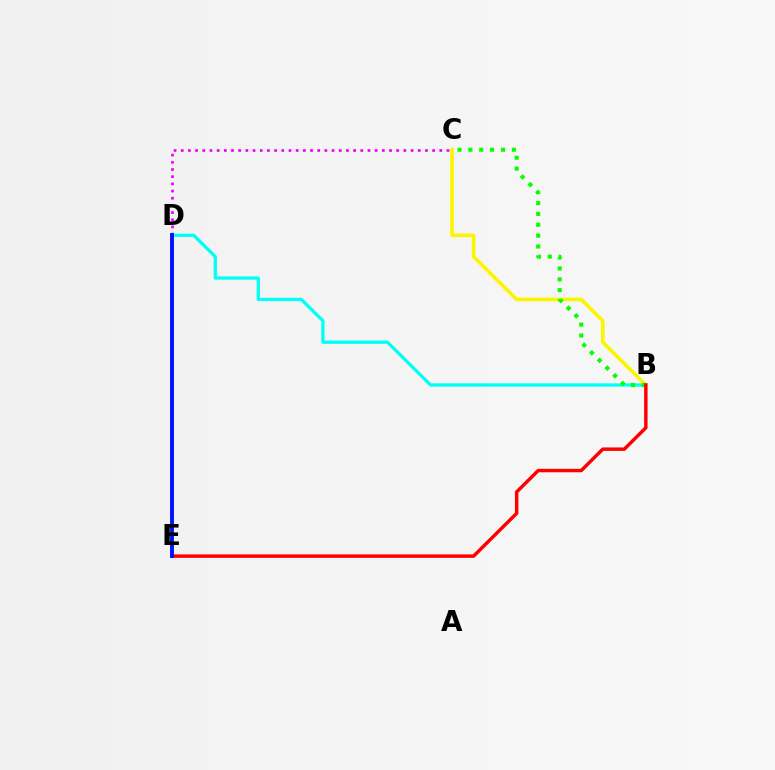{('B', 'D'): [{'color': '#00fff6', 'line_style': 'solid', 'thickness': 2.35}], ('C', 'D'): [{'color': '#ee00ff', 'line_style': 'dotted', 'thickness': 1.95}], ('B', 'C'): [{'color': '#fcf500', 'line_style': 'solid', 'thickness': 2.62}, {'color': '#08ff00', 'line_style': 'dotted', 'thickness': 2.95}], ('B', 'E'): [{'color': '#ff0000', 'line_style': 'solid', 'thickness': 2.48}], ('D', 'E'): [{'color': '#0010ff', 'line_style': 'solid', 'thickness': 2.78}]}